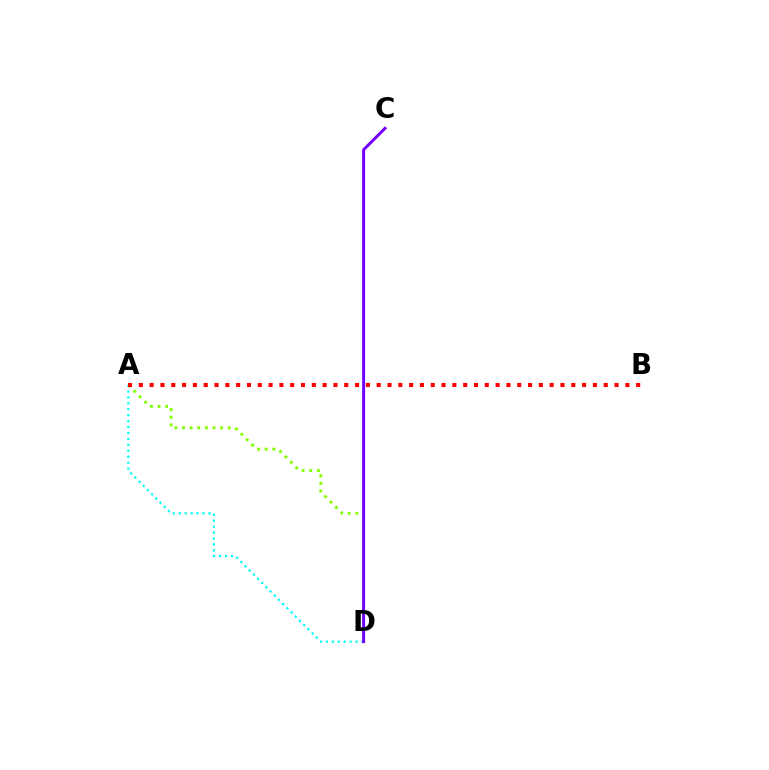{('A', 'D'): [{'color': '#84ff00', 'line_style': 'dotted', 'thickness': 2.07}, {'color': '#00fff6', 'line_style': 'dotted', 'thickness': 1.61}], ('A', 'B'): [{'color': '#ff0000', 'line_style': 'dotted', 'thickness': 2.94}], ('C', 'D'): [{'color': '#7200ff', 'line_style': 'solid', 'thickness': 2.13}]}